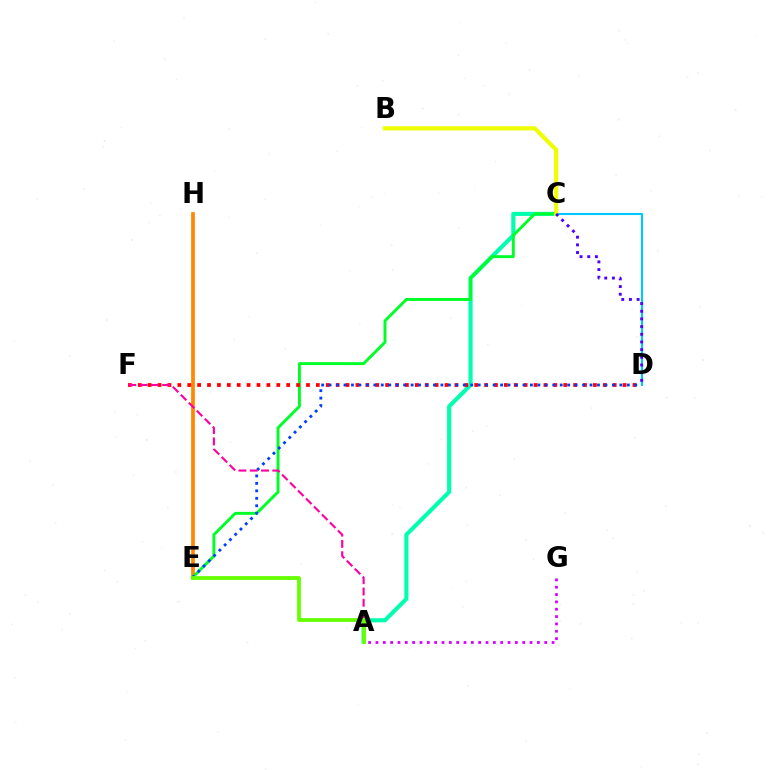{('A', 'C'): [{'color': '#00ffaf', 'line_style': 'solid', 'thickness': 2.97}], ('E', 'H'): [{'color': '#ff8800', 'line_style': 'solid', 'thickness': 2.68}], ('A', 'G'): [{'color': '#d600ff', 'line_style': 'dotted', 'thickness': 1.99}], ('C', 'E'): [{'color': '#00ff27', 'line_style': 'solid', 'thickness': 2.1}], ('D', 'F'): [{'color': '#ff0000', 'line_style': 'dotted', 'thickness': 2.69}], ('C', 'D'): [{'color': '#00c7ff', 'line_style': 'solid', 'thickness': 1.52}, {'color': '#4f00ff', 'line_style': 'dotted', 'thickness': 2.09}], ('D', 'E'): [{'color': '#003fff', 'line_style': 'dotted', 'thickness': 2.03}], ('A', 'F'): [{'color': '#ff00a0', 'line_style': 'dashed', 'thickness': 1.53}], ('B', 'C'): [{'color': '#eeff00', 'line_style': 'solid', 'thickness': 2.98}], ('A', 'E'): [{'color': '#66ff00', 'line_style': 'solid', 'thickness': 2.74}]}